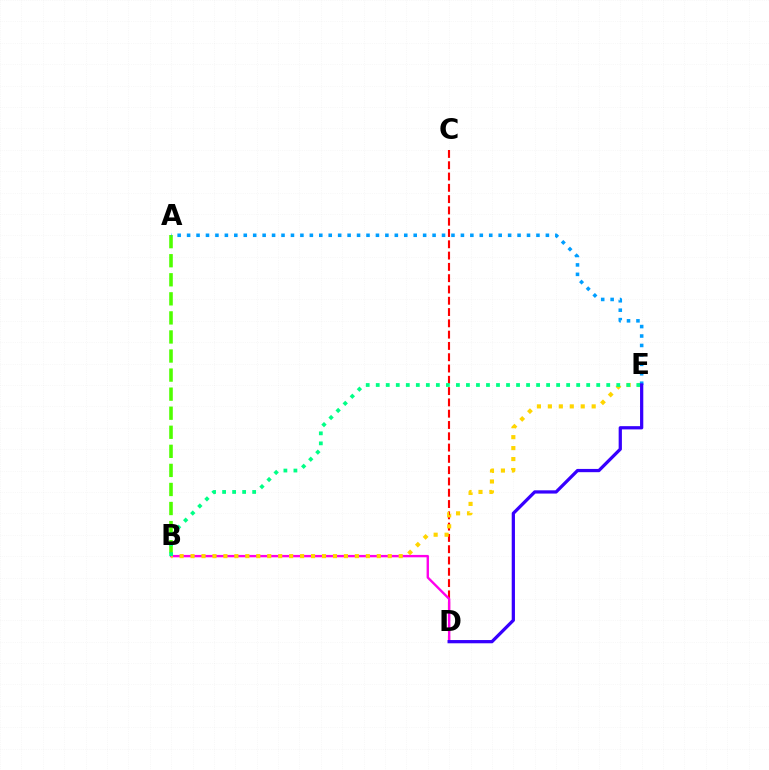{('C', 'D'): [{'color': '#ff0000', 'line_style': 'dashed', 'thickness': 1.53}], ('A', 'B'): [{'color': '#4fff00', 'line_style': 'dashed', 'thickness': 2.59}], ('B', 'D'): [{'color': '#ff00ed', 'line_style': 'solid', 'thickness': 1.71}], ('B', 'E'): [{'color': '#ffd500', 'line_style': 'dotted', 'thickness': 2.98}, {'color': '#00ff86', 'line_style': 'dotted', 'thickness': 2.72}], ('A', 'E'): [{'color': '#009eff', 'line_style': 'dotted', 'thickness': 2.57}], ('D', 'E'): [{'color': '#3700ff', 'line_style': 'solid', 'thickness': 2.34}]}